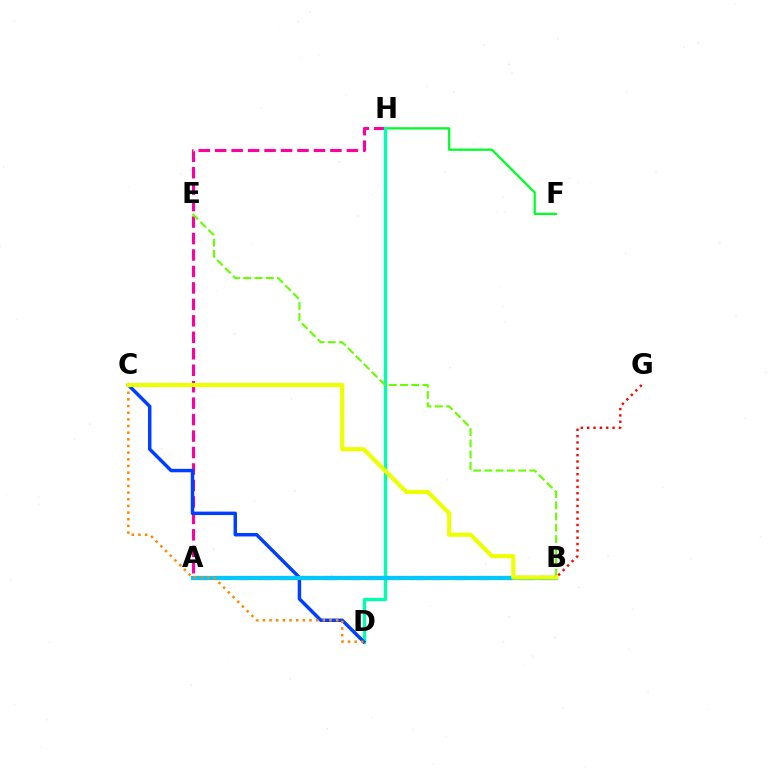{('F', 'H'): [{'color': '#00ff27', 'line_style': 'solid', 'thickness': 1.62}], ('A', 'B'): [{'color': '#d600ff', 'line_style': 'solid', 'thickness': 1.64}, {'color': '#4f00ff', 'line_style': 'dashed', 'thickness': 2.95}, {'color': '#00c7ff', 'line_style': 'solid', 'thickness': 2.98}], ('A', 'H'): [{'color': '#ff00a0', 'line_style': 'dashed', 'thickness': 2.24}], ('B', 'G'): [{'color': '#ff0000', 'line_style': 'dotted', 'thickness': 1.72}], ('D', 'H'): [{'color': '#00ffaf', 'line_style': 'solid', 'thickness': 2.4}], ('C', 'D'): [{'color': '#003fff', 'line_style': 'solid', 'thickness': 2.5}, {'color': '#ff8800', 'line_style': 'dotted', 'thickness': 1.81}], ('B', 'E'): [{'color': '#66ff00', 'line_style': 'dashed', 'thickness': 1.53}], ('B', 'C'): [{'color': '#eeff00', 'line_style': 'solid', 'thickness': 2.98}]}